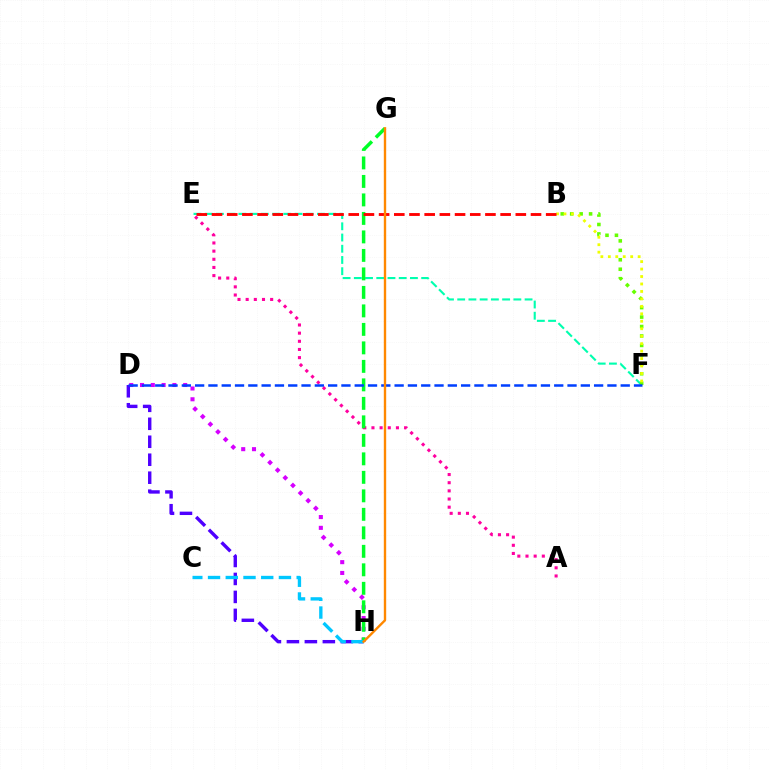{('E', 'F'): [{'color': '#00ffaf', 'line_style': 'dashed', 'thickness': 1.52}], ('D', 'H'): [{'color': '#d600ff', 'line_style': 'dotted', 'thickness': 2.93}, {'color': '#4f00ff', 'line_style': 'dashed', 'thickness': 2.44}], ('B', 'F'): [{'color': '#66ff00', 'line_style': 'dotted', 'thickness': 2.57}, {'color': '#eeff00', 'line_style': 'dotted', 'thickness': 2.03}], ('A', 'E'): [{'color': '#ff00a0', 'line_style': 'dotted', 'thickness': 2.22}], ('G', 'H'): [{'color': '#00ff27', 'line_style': 'dashed', 'thickness': 2.51}, {'color': '#ff8800', 'line_style': 'solid', 'thickness': 1.71}], ('C', 'H'): [{'color': '#00c7ff', 'line_style': 'dashed', 'thickness': 2.41}], ('B', 'E'): [{'color': '#ff0000', 'line_style': 'dashed', 'thickness': 2.06}], ('D', 'F'): [{'color': '#003fff', 'line_style': 'dashed', 'thickness': 1.81}]}